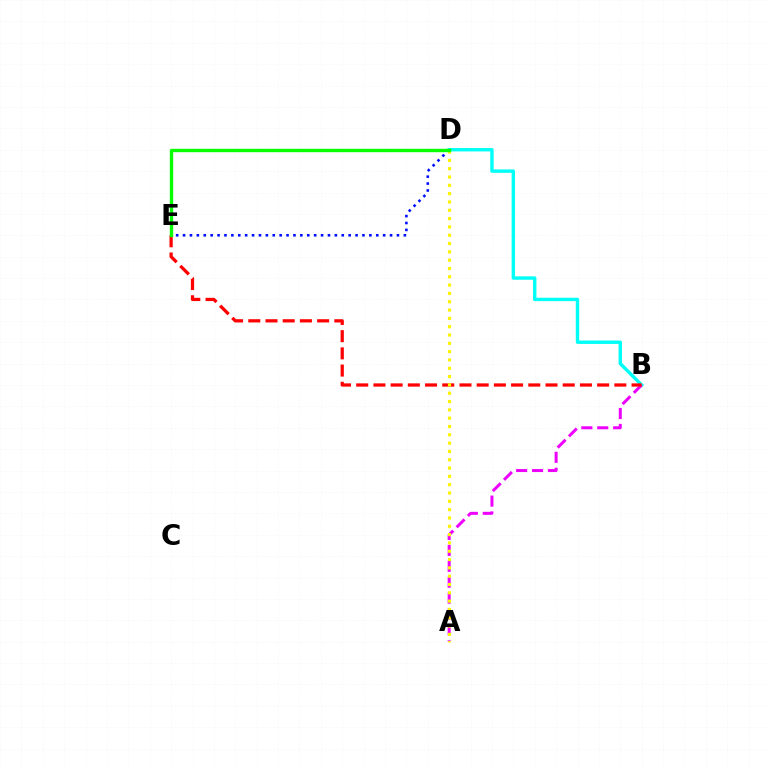{('B', 'D'): [{'color': '#00fff6', 'line_style': 'solid', 'thickness': 2.44}], ('D', 'E'): [{'color': '#0010ff', 'line_style': 'dotted', 'thickness': 1.87}, {'color': '#08ff00', 'line_style': 'solid', 'thickness': 2.43}], ('A', 'B'): [{'color': '#ee00ff', 'line_style': 'dashed', 'thickness': 2.16}], ('B', 'E'): [{'color': '#ff0000', 'line_style': 'dashed', 'thickness': 2.34}], ('A', 'D'): [{'color': '#fcf500', 'line_style': 'dotted', 'thickness': 2.26}]}